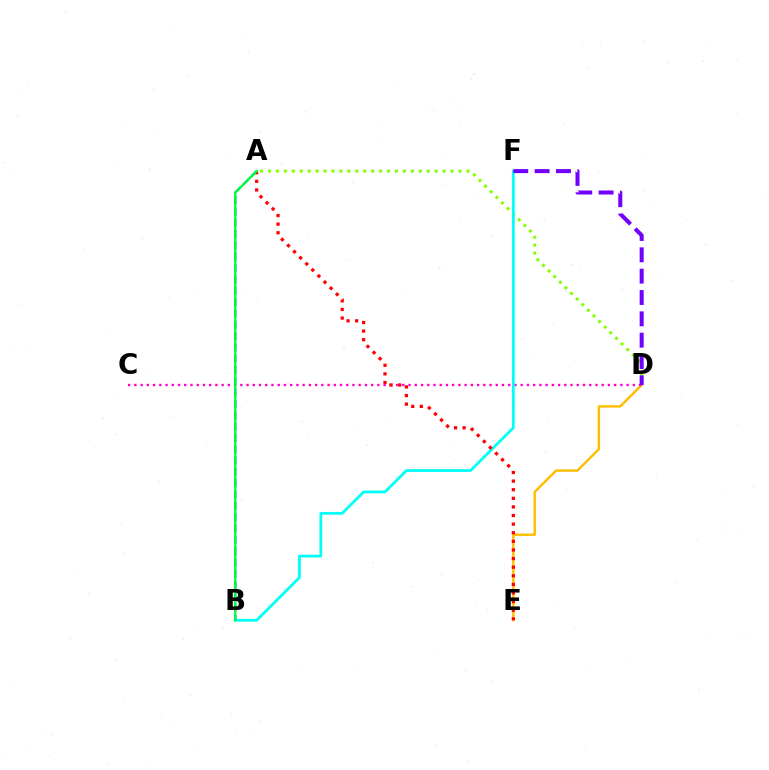{('A', 'D'): [{'color': '#84ff00', 'line_style': 'dotted', 'thickness': 2.16}], ('D', 'E'): [{'color': '#ffbd00', 'line_style': 'solid', 'thickness': 1.73}], ('C', 'D'): [{'color': '#ff00cf', 'line_style': 'dotted', 'thickness': 1.69}], ('B', 'F'): [{'color': '#00fff6', 'line_style': 'solid', 'thickness': 2.0}], ('A', 'E'): [{'color': '#ff0000', 'line_style': 'dotted', 'thickness': 2.34}], ('A', 'B'): [{'color': '#004bff', 'line_style': 'dashed', 'thickness': 1.54}, {'color': '#00ff39', 'line_style': 'solid', 'thickness': 1.7}], ('D', 'F'): [{'color': '#7200ff', 'line_style': 'dashed', 'thickness': 2.9}]}